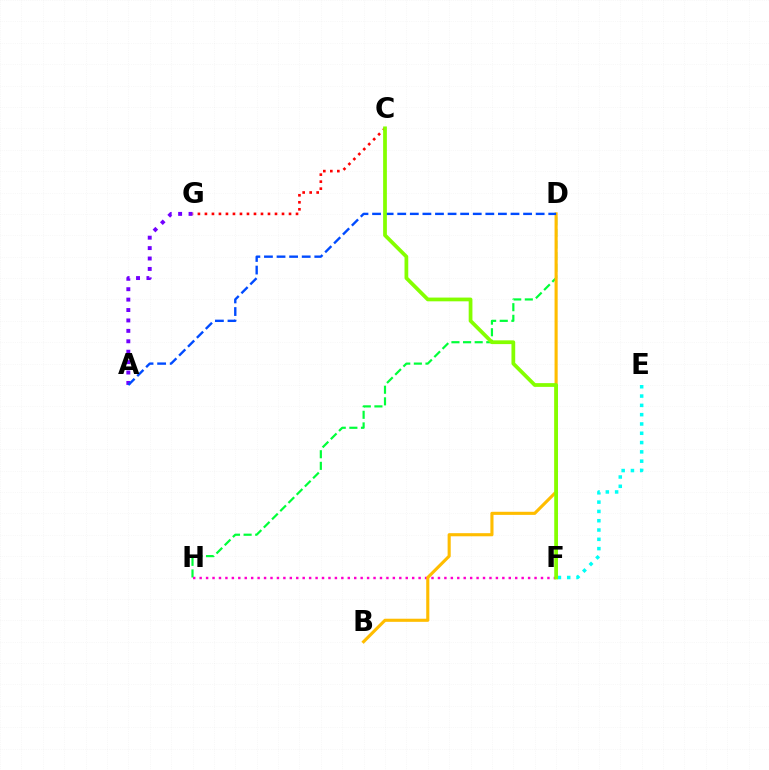{('C', 'G'): [{'color': '#ff0000', 'line_style': 'dotted', 'thickness': 1.9}], ('D', 'H'): [{'color': '#00ff39', 'line_style': 'dashed', 'thickness': 1.58}], ('F', 'H'): [{'color': '#ff00cf', 'line_style': 'dotted', 'thickness': 1.75}], ('B', 'D'): [{'color': '#ffbd00', 'line_style': 'solid', 'thickness': 2.24}], ('A', 'G'): [{'color': '#7200ff', 'line_style': 'dotted', 'thickness': 2.83}], ('A', 'D'): [{'color': '#004bff', 'line_style': 'dashed', 'thickness': 1.71}], ('E', 'F'): [{'color': '#00fff6', 'line_style': 'dotted', 'thickness': 2.53}], ('C', 'F'): [{'color': '#84ff00', 'line_style': 'solid', 'thickness': 2.7}]}